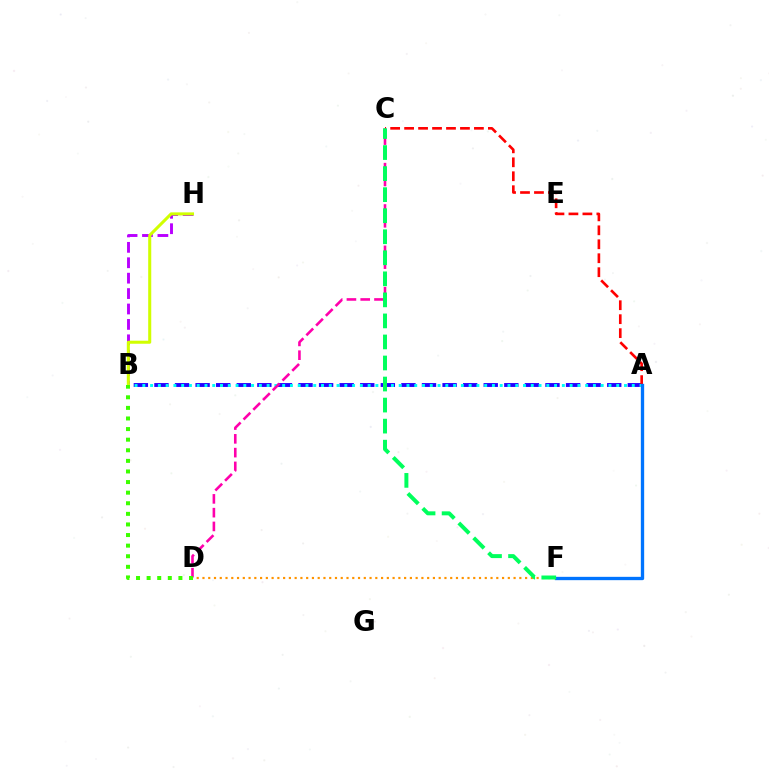{('B', 'H'): [{'color': '#b900ff', 'line_style': 'dashed', 'thickness': 2.09}, {'color': '#d1ff00', 'line_style': 'solid', 'thickness': 2.2}], ('A', 'B'): [{'color': '#2500ff', 'line_style': 'dashed', 'thickness': 2.8}, {'color': '#00fff6', 'line_style': 'dotted', 'thickness': 2.11}], ('A', 'C'): [{'color': '#ff0000', 'line_style': 'dashed', 'thickness': 1.9}], ('A', 'F'): [{'color': '#0074ff', 'line_style': 'solid', 'thickness': 2.39}], ('D', 'F'): [{'color': '#ff9400', 'line_style': 'dotted', 'thickness': 1.57}], ('C', 'D'): [{'color': '#ff00ac', 'line_style': 'dashed', 'thickness': 1.87}], ('B', 'D'): [{'color': '#3dff00', 'line_style': 'dotted', 'thickness': 2.88}], ('C', 'F'): [{'color': '#00ff5c', 'line_style': 'dashed', 'thickness': 2.86}]}